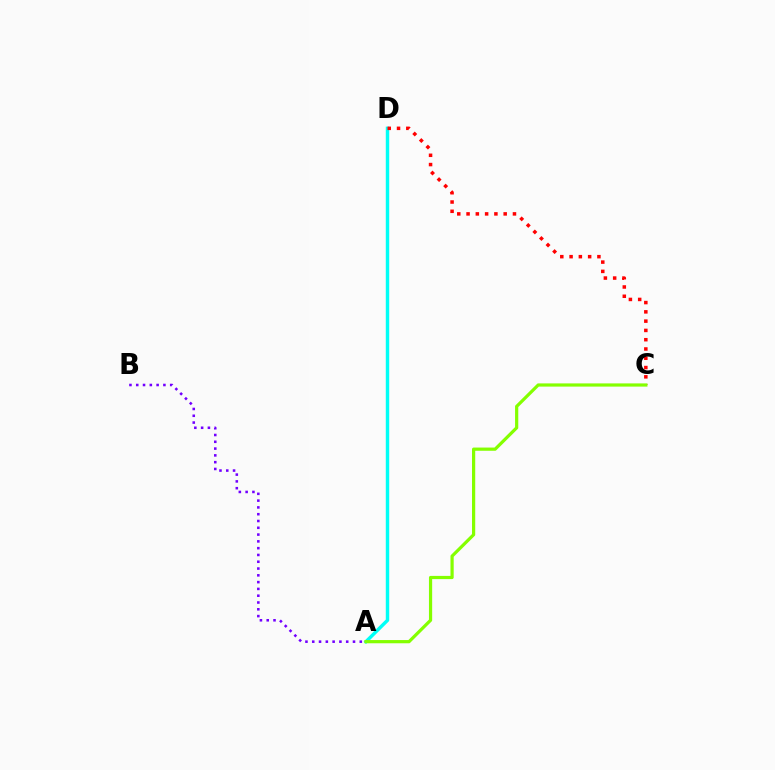{('A', 'D'): [{'color': '#00fff6', 'line_style': 'solid', 'thickness': 2.46}], ('C', 'D'): [{'color': '#ff0000', 'line_style': 'dotted', 'thickness': 2.52}], ('A', 'B'): [{'color': '#7200ff', 'line_style': 'dotted', 'thickness': 1.85}], ('A', 'C'): [{'color': '#84ff00', 'line_style': 'solid', 'thickness': 2.31}]}